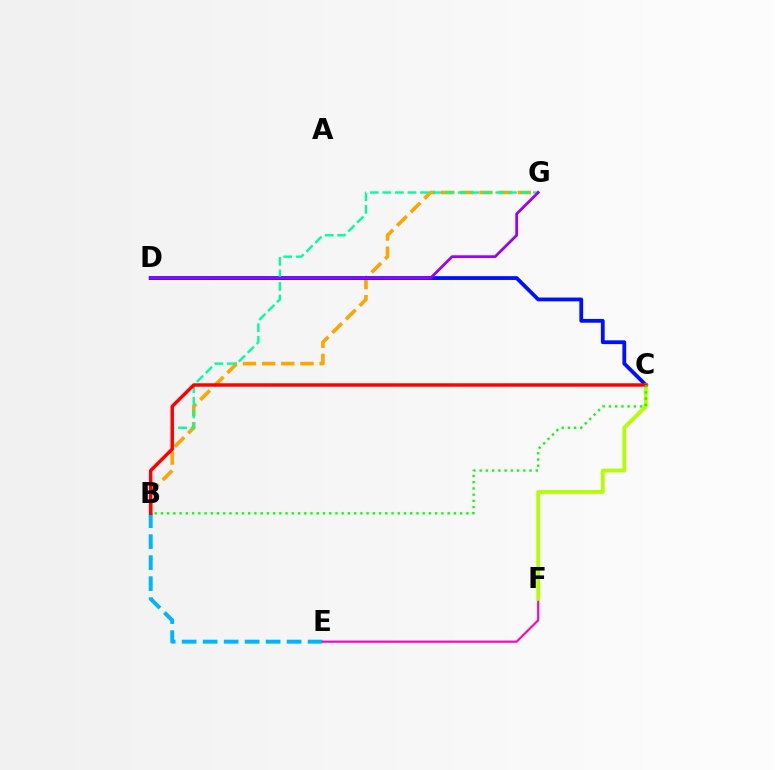{('B', 'G'): [{'color': '#ffa500', 'line_style': 'dashed', 'thickness': 2.6}, {'color': '#00ff9d', 'line_style': 'dashed', 'thickness': 1.71}], ('B', 'E'): [{'color': '#00b5ff', 'line_style': 'dashed', 'thickness': 2.85}], ('C', 'D'): [{'color': '#0010ff', 'line_style': 'solid', 'thickness': 2.74}], ('E', 'F'): [{'color': '#ff00bd', 'line_style': 'solid', 'thickness': 1.54}], ('C', 'F'): [{'color': '#b3ff00', 'line_style': 'solid', 'thickness': 2.73}], ('D', 'G'): [{'color': '#9b00ff', 'line_style': 'solid', 'thickness': 1.99}], ('B', 'C'): [{'color': '#ff0000', 'line_style': 'solid', 'thickness': 2.48}, {'color': '#08ff00', 'line_style': 'dotted', 'thickness': 1.69}]}